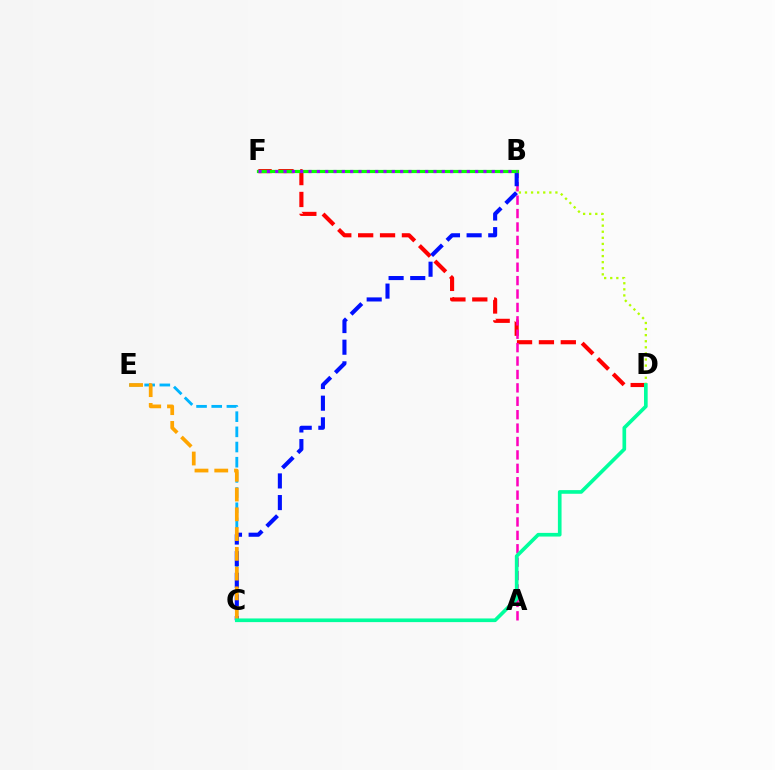{('D', 'F'): [{'color': '#ff0000', 'line_style': 'dashed', 'thickness': 2.97}], ('B', 'D'): [{'color': '#b3ff00', 'line_style': 'dotted', 'thickness': 1.65}], ('A', 'B'): [{'color': '#ff00bd', 'line_style': 'dashed', 'thickness': 1.82}], ('C', 'E'): [{'color': '#00b5ff', 'line_style': 'dashed', 'thickness': 2.06}, {'color': '#ffa500', 'line_style': 'dashed', 'thickness': 2.69}], ('B', 'C'): [{'color': '#0010ff', 'line_style': 'dashed', 'thickness': 2.94}], ('B', 'F'): [{'color': '#08ff00', 'line_style': 'solid', 'thickness': 2.31}, {'color': '#9b00ff', 'line_style': 'dotted', 'thickness': 2.26}], ('C', 'D'): [{'color': '#00ff9d', 'line_style': 'solid', 'thickness': 2.64}]}